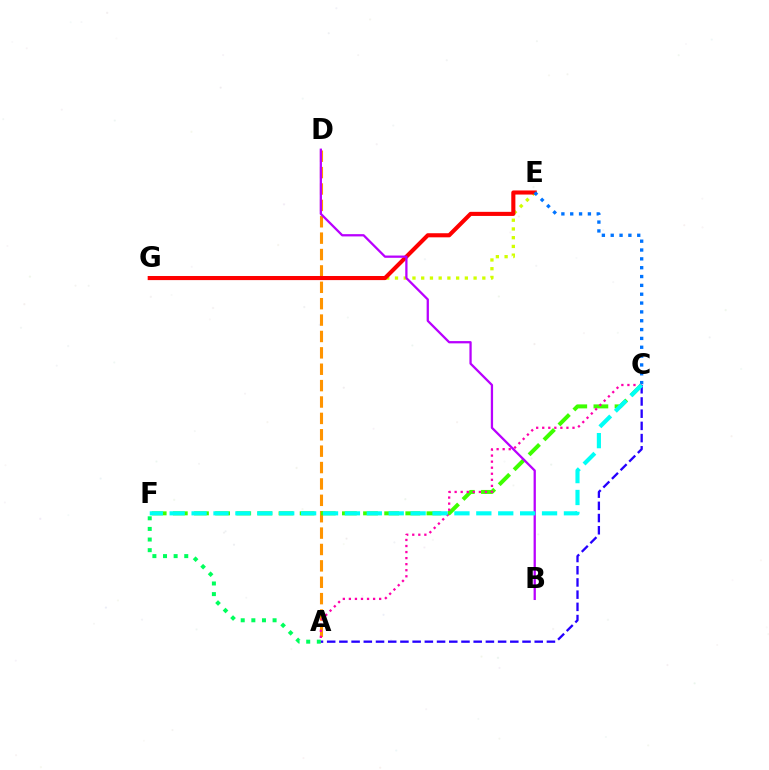{('A', 'D'): [{'color': '#ff9400', 'line_style': 'dashed', 'thickness': 2.23}], ('A', 'F'): [{'color': '#00ff5c', 'line_style': 'dotted', 'thickness': 2.89}], ('E', 'G'): [{'color': '#d1ff00', 'line_style': 'dotted', 'thickness': 2.37}, {'color': '#ff0000', 'line_style': 'solid', 'thickness': 2.95}], ('C', 'E'): [{'color': '#0074ff', 'line_style': 'dotted', 'thickness': 2.4}], ('C', 'F'): [{'color': '#3dff00', 'line_style': 'dashed', 'thickness': 2.87}, {'color': '#00fff6', 'line_style': 'dashed', 'thickness': 2.98}], ('A', 'C'): [{'color': '#2500ff', 'line_style': 'dashed', 'thickness': 1.66}, {'color': '#ff00ac', 'line_style': 'dotted', 'thickness': 1.64}], ('B', 'D'): [{'color': '#b900ff', 'line_style': 'solid', 'thickness': 1.63}]}